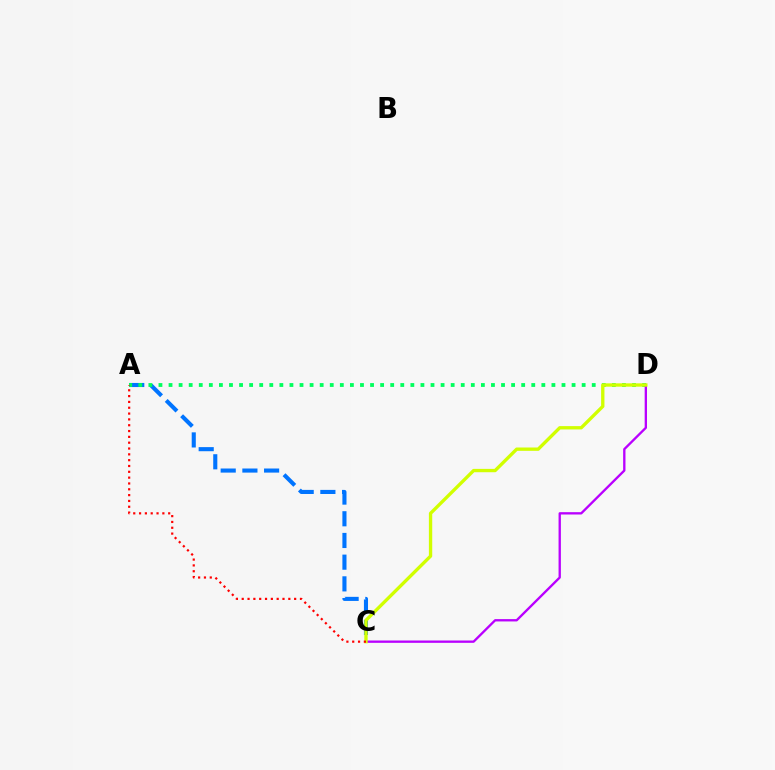{('A', 'C'): [{'color': '#0074ff', 'line_style': 'dashed', 'thickness': 2.95}, {'color': '#ff0000', 'line_style': 'dotted', 'thickness': 1.58}], ('A', 'D'): [{'color': '#00ff5c', 'line_style': 'dotted', 'thickness': 2.74}], ('C', 'D'): [{'color': '#b900ff', 'line_style': 'solid', 'thickness': 1.68}, {'color': '#d1ff00', 'line_style': 'solid', 'thickness': 2.4}]}